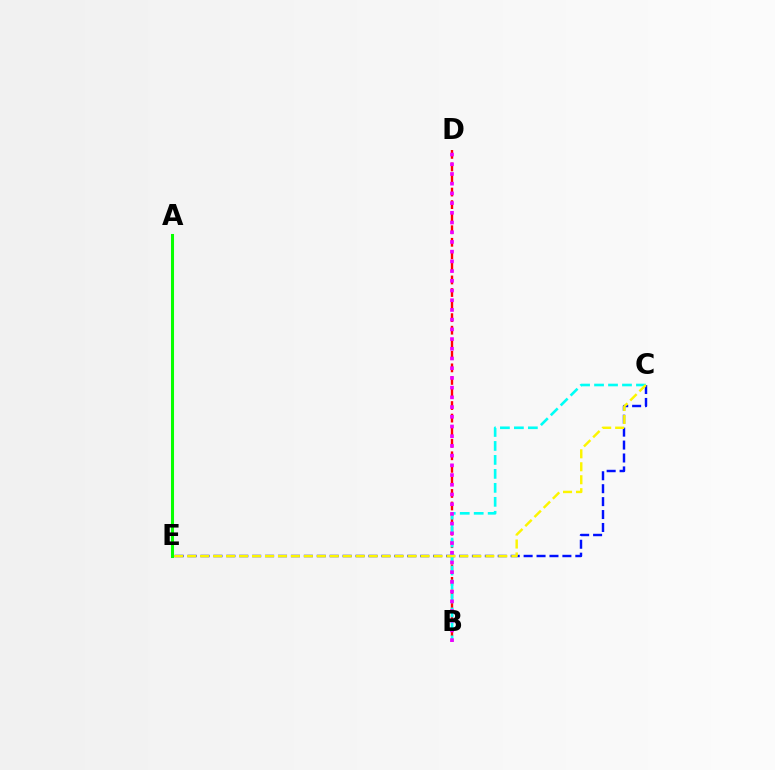{('B', 'D'): [{'color': '#ff0000', 'line_style': 'dashed', 'thickness': 1.71}, {'color': '#ee00ff', 'line_style': 'dotted', 'thickness': 2.64}], ('C', 'E'): [{'color': '#0010ff', 'line_style': 'dashed', 'thickness': 1.76}, {'color': '#fcf500', 'line_style': 'dashed', 'thickness': 1.76}], ('B', 'C'): [{'color': '#00fff6', 'line_style': 'dashed', 'thickness': 1.9}], ('A', 'E'): [{'color': '#08ff00', 'line_style': 'solid', 'thickness': 2.19}]}